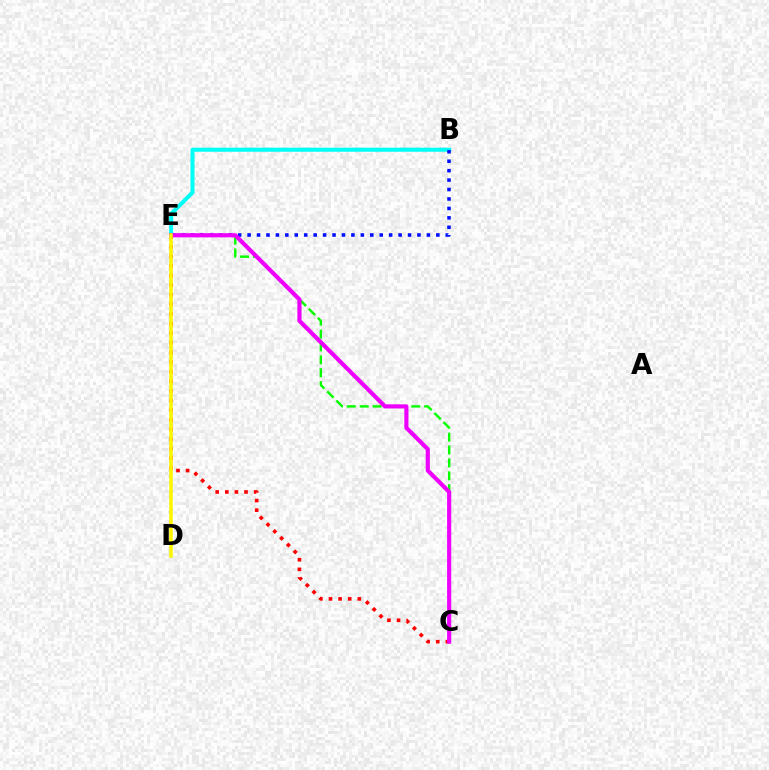{('B', 'E'): [{'color': '#00fff6', 'line_style': 'solid', 'thickness': 2.92}, {'color': '#0010ff', 'line_style': 'dotted', 'thickness': 2.56}], ('C', 'E'): [{'color': '#08ff00', 'line_style': 'dashed', 'thickness': 1.75}, {'color': '#ff0000', 'line_style': 'dotted', 'thickness': 2.61}, {'color': '#ee00ff', 'line_style': 'solid', 'thickness': 2.99}], ('D', 'E'): [{'color': '#fcf500', 'line_style': 'solid', 'thickness': 2.55}]}